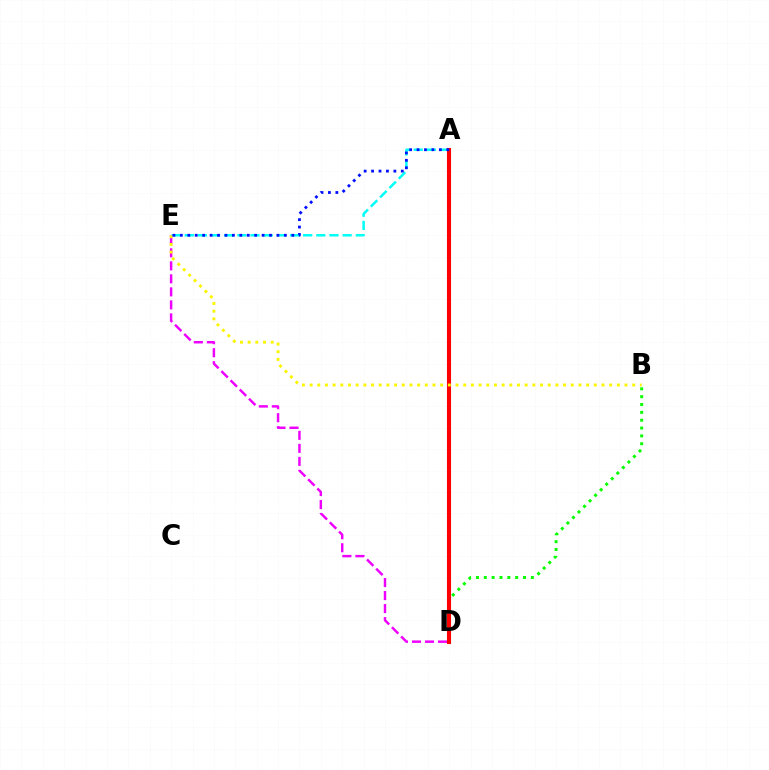{('A', 'E'): [{'color': '#00fff6', 'line_style': 'dashed', 'thickness': 1.79}, {'color': '#0010ff', 'line_style': 'dotted', 'thickness': 2.02}], ('D', 'E'): [{'color': '#ee00ff', 'line_style': 'dashed', 'thickness': 1.77}], ('B', 'D'): [{'color': '#08ff00', 'line_style': 'dotted', 'thickness': 2.13}], ('A', 'D'): [{'color': '#ff0000', 'line_style': 'solid', 'thickness': 2.94}], ('B', 'E'): [{'color': '#fcf500', 'line_style': 'dotted', 'thickness': 2.09}]}